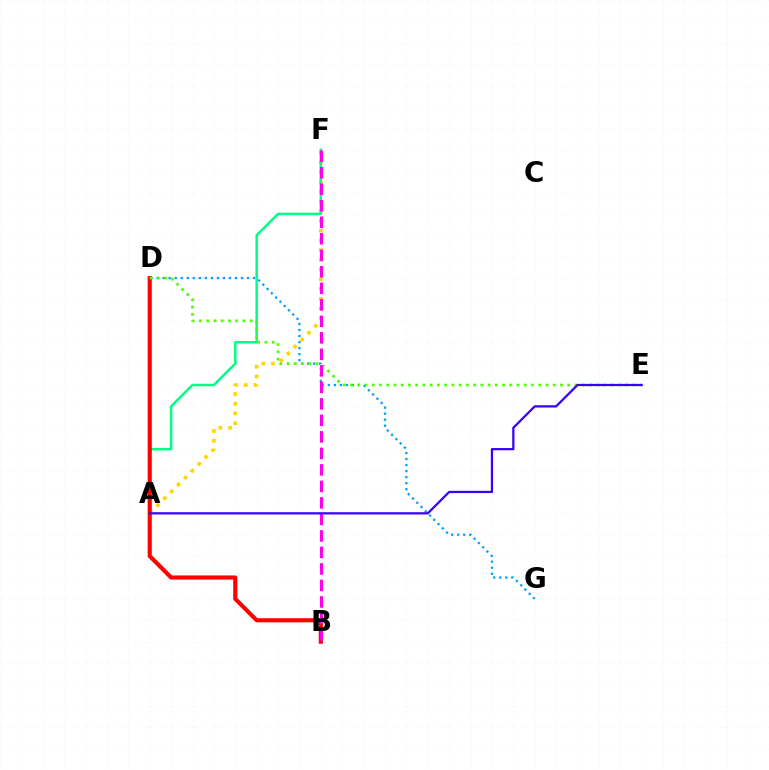{('D', 'G'): [{'color': '#009eff', 'line_style': 'dotted', 'thickness': 1.64}], ('A', 'F'): [{'color': '#ffd500', 'line_style': 'dotted', 'thickness': 2.64}, {'color': '#00ff86', 'line_style': 'solid', 'thickness': 1.8}], ('B', 'D'): [{'color': '#ff0000', 'line_style': 'solid', 'thickness': 2.98}], ('D', 'E'): [{'color': '#4fff00', 'line_style': 'dotted', 'thickness': 1.97}], ('B', 'F'): [{'color': '#ff00ed', 'line_style': 'dashed', 'thickness': 2.24}], ('A', 'E'): [{'color': '#3700ff', 'line_style': 'solid', 'thickness': 1.62}]}